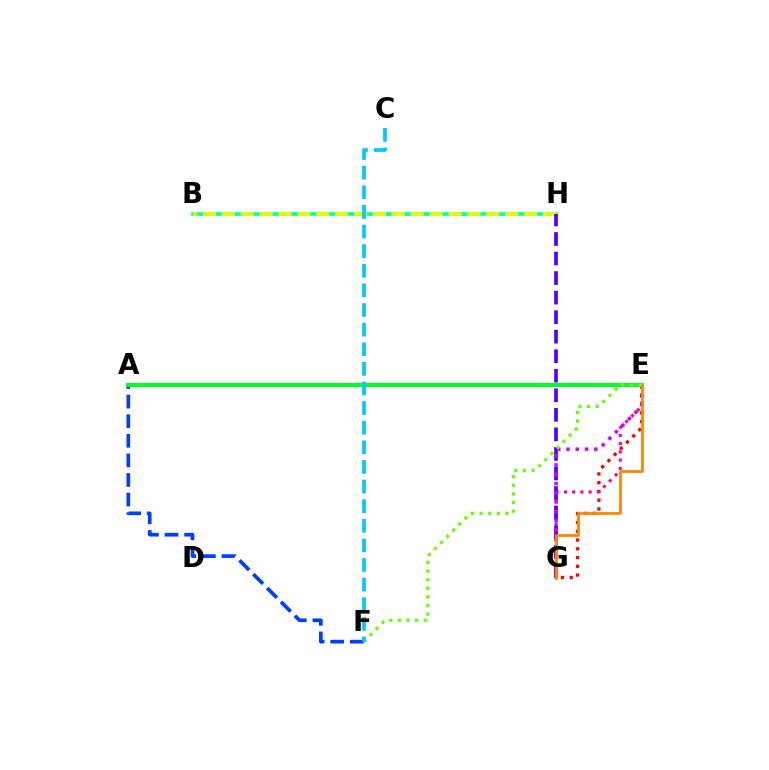{('B', 'H'): [{'color': '#00ffaf', 'line_style': 'solid', 'thickness': 2.69}, {'color': '#eeff00', 'line_style': 'dashed', 'thickness': 2.57}], ('A', 'F'): [{'color': '#003fff', 'line_style': 'dashed', 'thickness': 2.66}], ('E', 'G'): [{'color': '#ff0000', 'line_style': 'dotted', 'thickness': 2.38}, {'color': '#ff00a0', 'line_style': 'dotted', 'thickness': 2.24}, {'color': '#d600ff', 'line_style': 'dotted', 'thickness': 2.51}, {'color': '#ff8800', 'line_style': 'solid', 'thickness': 2.03}], ('G', 'H'): [{'color': '#4f00ff', 'line_style': 'dashed', 'thickness': 2.65}], ('A', 'E'): [{'color': '#00ff27', 'line_style': 'solid', 'thickness': 2.86}], ('E', 'F'): [{'color': '#66ff00', 'line_style': 'dotted', 'thickness': 2.34}], ('C', 'F'): [{'color': '#00c7ff', 'line_style': 'dashed', 'thickness': 2.66}]}